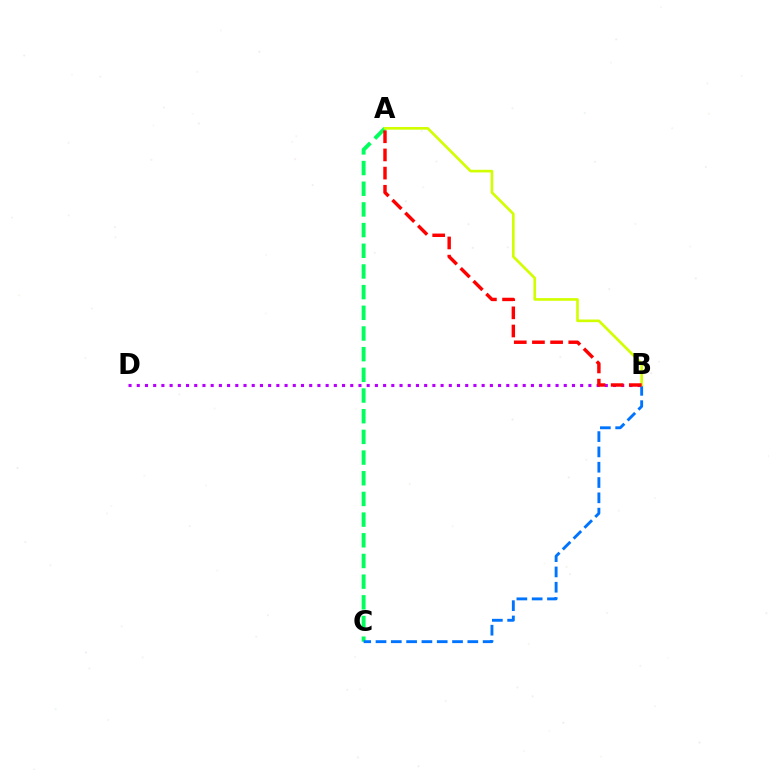{('A', 'C'): [{'color': '#00ff5c', 'line_style': 'dashed', 'thickness': 2.81}], ('B', 'C'): [{'color': '#0074ff', 'line_style': 'dashed', 'thickness': 2.08}], ('A', 'B'): [{'color': '#d1ff00', 'line_style': 'solid', 'thickness': 1.91}, {'color': '#ff0000', 'line_style': 'dashed', 'thickness': 2.47}], ('B', 'D'): [{'color': '#b900ff', 'line_style': 'dotted', 'thickness': 2.23}]}